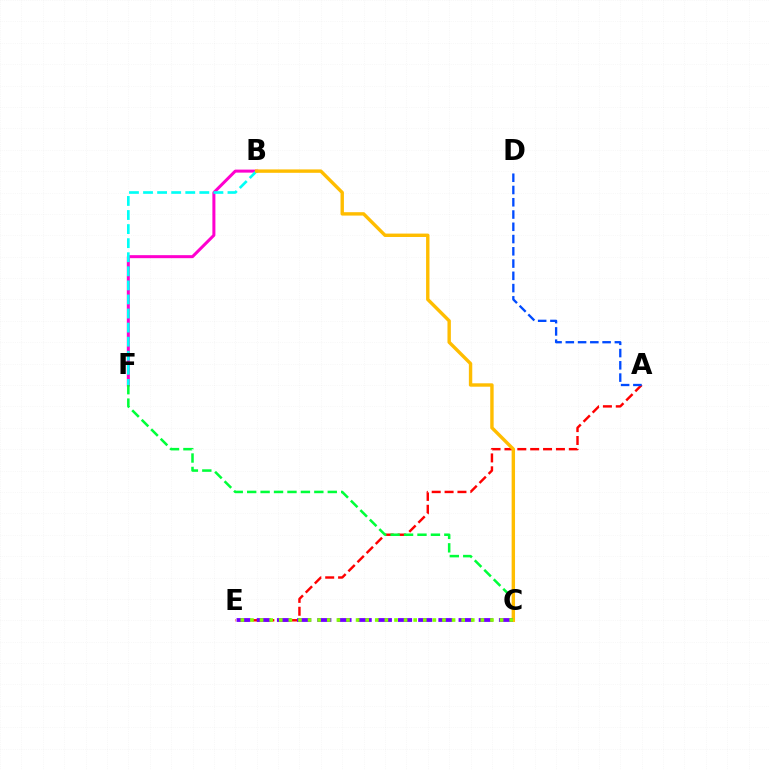{('A', 'E'): [{'color': '#ff0000', 'line_style': 'dashed', 'thickness': 1.75}], ('B', 'F'): [{'color': '#ff00cf', 'line_style': 'solid', 'thickness': 2.17}, {'color': '#00fff6', 'line_style': 'dashed', 'thickness': 1.91}], ('A', 'D'): [{'color': '#004bff', 'line_style': 'dashed', 'thickness': 1.67}], ('C', 'F'): [{'color': '#00ff39', 'line_style': 'dashed', 'thickness': 1.82}], ('B', 'C'): [{'color': '#ffbd00', 'line_style': 'solid', 'thickness': 2.45}], ('C', 'E'): [{'color': '#7200ff', 'line_style': 'dashed', 'thickness': 2.74}, {'color': '#84ff00', 'line_style': 'dotted', 'thickness': 2.61}]}